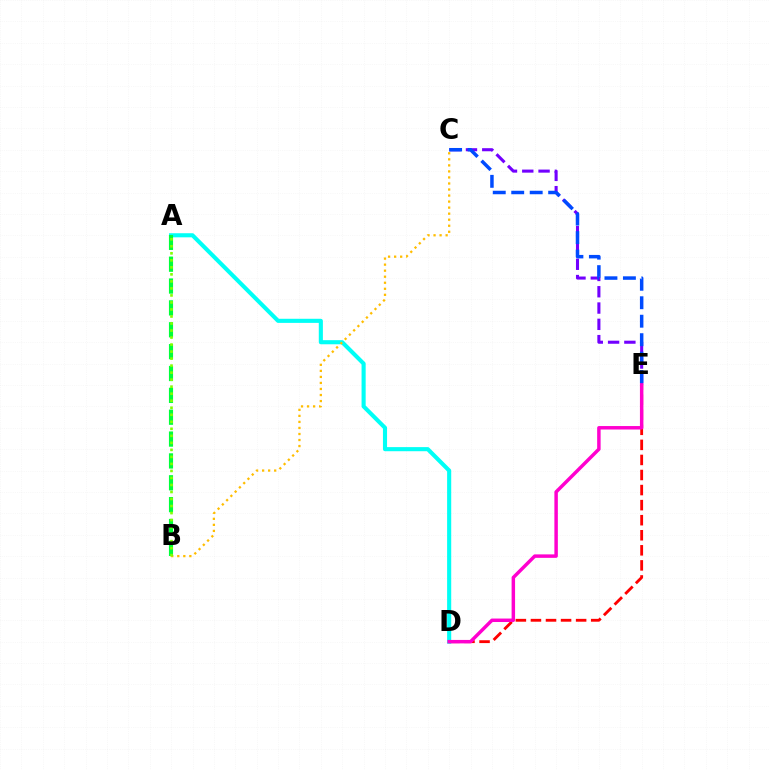{('D', 'E'): [{'color': '#ff0000', 'line_style': 'dashed', 'thickness': 2.05}, {'color': '#ff00cf', 'line_style': 'solid', 'thickness': 2.5}], ('C', 'E'): [{'color': '#7200ff', 'line_style': 'dashed', 'thickness': 2.21}, {'color': '#004bff', 'line_style': 'dashed', 'thickness': 2.51}], ('A', 'D'): [{'color': '#00fff6', 'line_style': 'solid', 'thickness': 2.95}], ('B', 'C'): [{'color': '#ffbd00', 'line_style': 'dotted', 'thickness': 1.64}], ('A', 'B'): [{'color': '#00ff39', 'line_style': 'dashed', 'thickness': 2.97}, {'color': '#84ff00', 'line_style': 'dotted', 'thickness': 1.91}]}